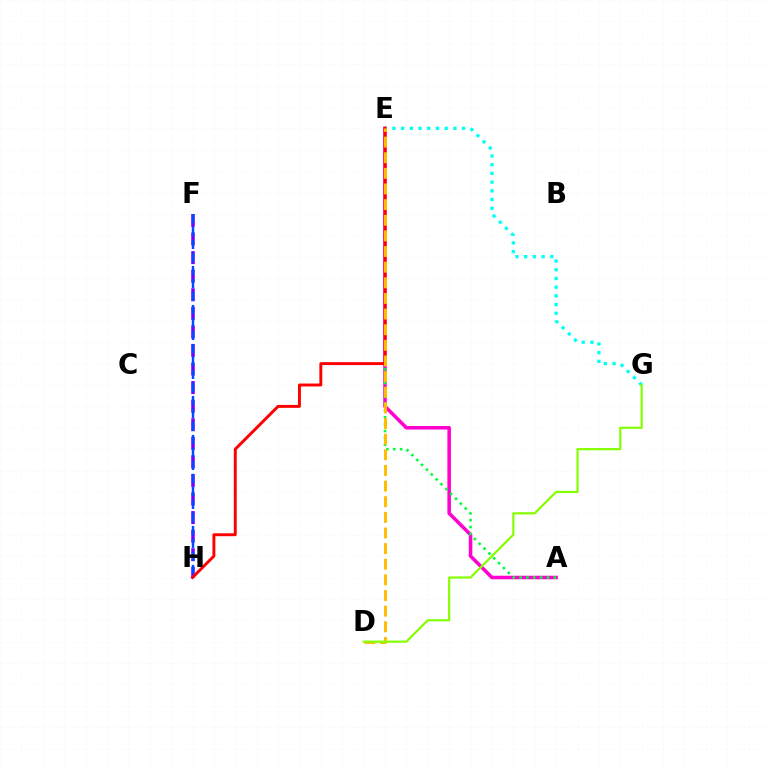{('A', 'E'): [{'color': '#ff00cf', 'line_style': 'solid', 'thickness': 2.55}, {'color': '#00ff39', 'line_style': 'dotted', 'thickness': 1.86}], ('E', 'G'): [{'color': '#00fff6', 'line_style': 'dotted', 'thickness': 2.37}], ('F', 'H'): [{'color': '#7200ff', 'line_style': 'dashed', 'thickness': 2.52}, {'color': '#004bff', 'line_style': 'dashed', 'thickness': 1.77}], ('E', 'H'): [{'color': '#ff0000', 'line_style': 'solid', 'thickness': 2.11}], ('D', 'E'): [{'color': '#ffbd00', 'line_style': 'dashed', 'thickness': 2.12}], ('D', 'G'): [{'color': '#84ff00', 'line_style': 'solid', 'thickness': 1.57}]}